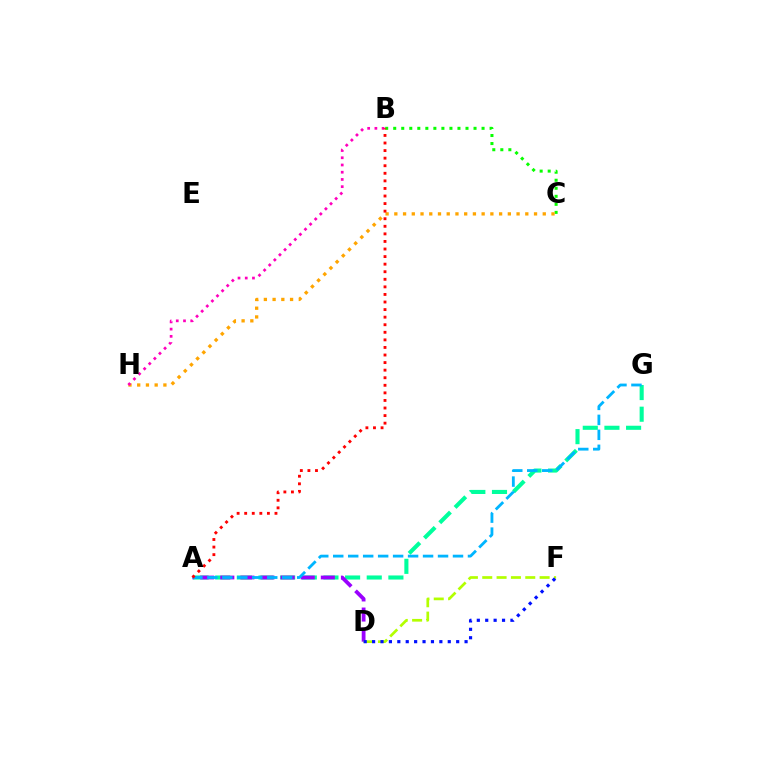{('A', 'G'): [{'color': '#00ff9d', 'line_style': 'dashed', 'thickness': 2.94}, {'color': '#00b5ff', 'line_style': 'dashed', 'thickness': 2.03}], ('B', 'C'): [{'color': '#08ff00', 'line_style': 'dotted', 'thickness': 2.18}], ('C', 'H'): [{'color': '#ffa500', 'line_style': 'dotted', 'thickness': 2.37}], ('B', 'H'): [{'color': '#ff00bd', 'line_style': 'dotted', 'thickness': 1.96}], ('A', 'D'): [{'color': '#9b00ff', 'line_style': 'dashed', 'thickness': 2.73}], ('D', 'F'): [{'color': '#b3ff00', 'line_style': 'dashed', 'thickness': 1.95}, {'color': '#0010ff', 'line_style': 'dotted', 'thickness': 2.28}], ('A', 'B'): [{'color': '#ff0000', 'line_style': 'dotted', 'thickness': 2.06}]}